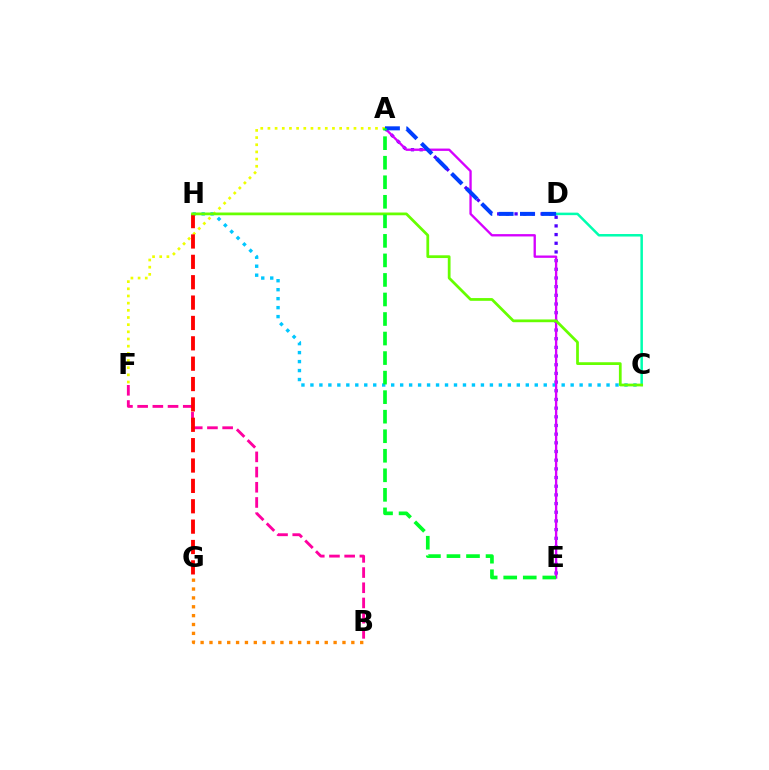{('B', 'F'): [{'color': '#ff00a0', 'line_style': 'dashed', 'thickness': 2.06}], ('C', 'D'): [{'color': '#00ffaf', 'line_style': 'solid', 'thickness': 1.81}], ('A', 'E'): [{'color': '#4f00ff', 'line_style': 'dotted', 'thickness': 2.36}, {'color': '#d600ff', 'line_style': 'solid', 'thickness': 1.68}, {'color': '#00ff27', 'line_style': 'dashed', 'thickness': 2.65}], ('C', 'H'): [{'color': '#00c7ff', 'line_style': 'dotted', 'thickness': 2.44}, {'color': '#66ff00', 'line_style': 'solid', 'thickness': 1.98}], ('A', 'F'): [{'color': '#eeff00', 'line_style': 'dotted', 'thickness': 1.95}], ('B', 'G'): [{'color': '#ff8800', 'line_style': 'dotted', 'thickness': 2.41}], ('A', 'D'): [{'color': '#003fff', 'line_style': 'dashed', 'thickness': 2.89}], ('G', 'H'): [{'color': '#ff0000', 'line_style': 'dashed', 'thickness': 2.77}]}